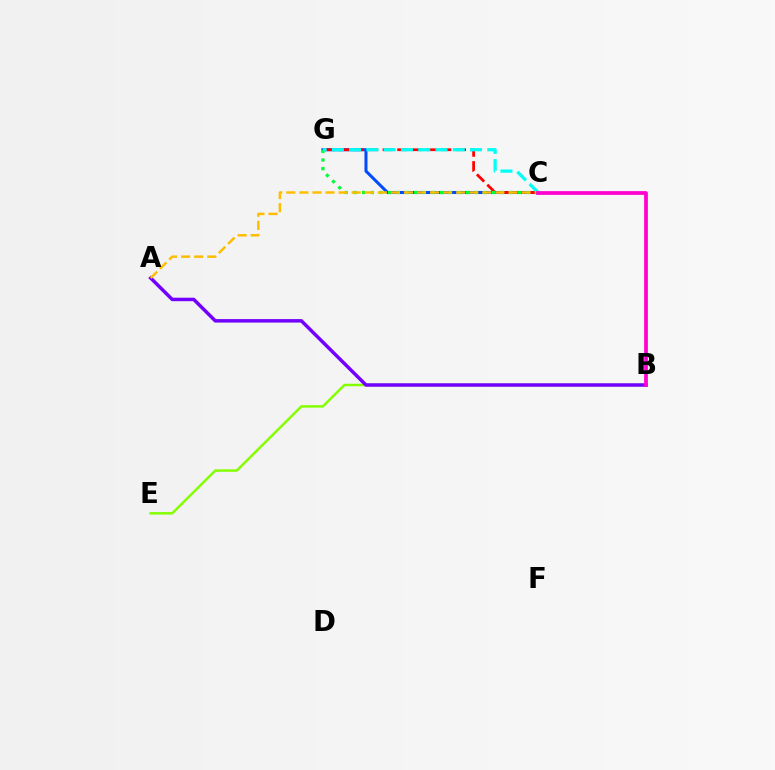{('C', 'G'): [{'color': '#004bff', 'line_style': 'solid', 'thickness': 2.18}, {'color': '#ff0000', 'line_style': 'dashed', 'thickness': 1.99}, {'color': '#00ff39', 'line_style': 'dotted', 'thickness': 2.35}, {'color': '#00fff6', 'line_style': 'dashed', 'thickness': 2.35}], ('B', 'E'): [{'color': '#84ff00', 'line_style': 'solid', 'thickness': 1.79}], ('A', 'B'): [{'color': '#7200ff', 'line_style': 'solid', 'thickness': 2.5}], ('A', 'C'): [{'color': '#ffbd00', 'line_style': 'dashed', 'thickness': 1.78}], ('B', 'C'): [{'color': '#ff00cf', 'line_style': 'solid', 'thickness': 2.69}]}